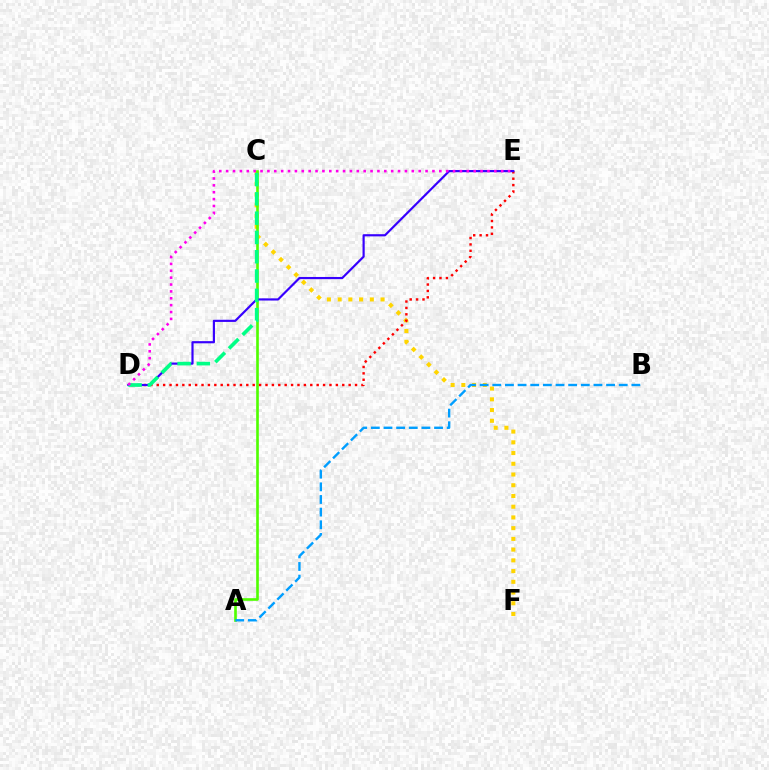{('C', 'F'): [{'color': '#ffd500', 'line_style': 'dotted', 'thickness': 2.92}], ('A', 'C'): [{'color': '#4fff00', 'line_style': 'solid', 'thickness': 1.9}], ('D', 'E'): [{'color': '#ff0000', 'line_style': 'dotted', 'thickness': 1.74}, {'color': '#3700ff', 'line_style': 'solid', 'thickness': 1.57}, {'color': '#ff00ed', 'line_style': 'dotted', 'thickness': 1.87}], ('A', 'B'): [{'color': '#009eff', 'line_style': 'dashed', 'thickness': 1.72}], ('C', 'D'): [{'color': '#00ff86', 'line_style': 'dashed', 'thickness': 2.62}]}